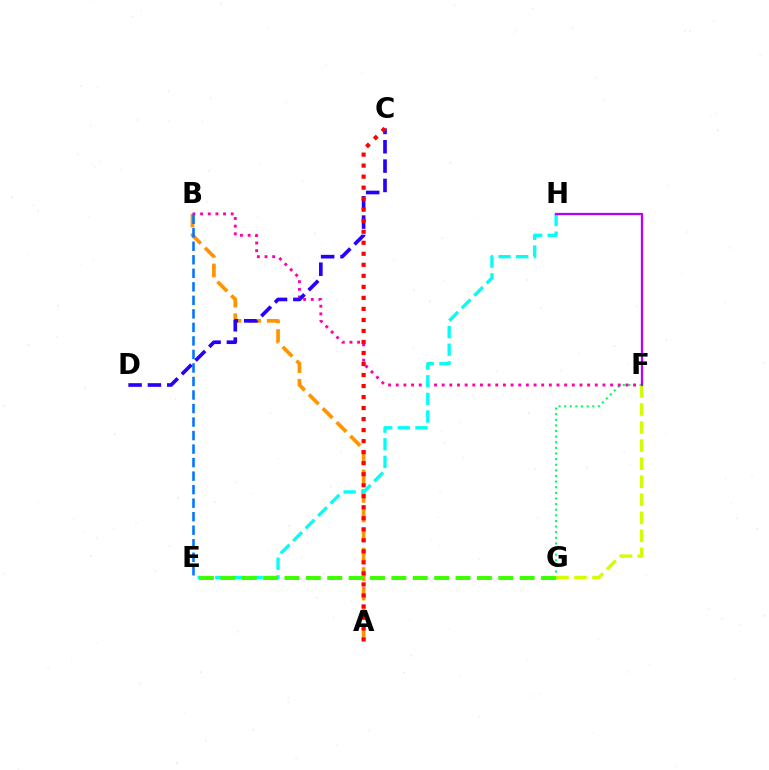{('F', 'G'): [{'color': '#00ff5c', 'line_style': 'dotted', 'thickness': 1.53}, {'color': '#d1ff00', 'line_style': 'dashed', 'thickness': 2.45}], ('A', 'B'): [{'color': '#ff9400', 'line_style': 'dashed', 'thickness': 2.65}], ('B', 'F'): [{'color': '#ff00ac', 'line_style': 'dotted', 'thickness': 2.08}], ('E', 'H'): [{'color': '#00fff6', 'line_style': 'dashed', 'thickness': 2.4}], ('C', 'D'): [{'color': '#2500ff', 'line_style': 'dashed', 'thickness': 2.63}], ('E', 'G'): [{'color': '#3dff00', 'line_style': 'dashed', 'thickness': 2.9}], ('F', 'H'): [{'color': '#b900ff', 'line_style': 'solid', 'thickness': 1.64}], ('A', 'C'): [{'color': '#ff0000', 'line_style': 'dotted', 'thickness': 2.99}], ('B', 'E'): [{'color': '#0074ff', 'line_style': 'dashed', 'thickness': 1.84}]}